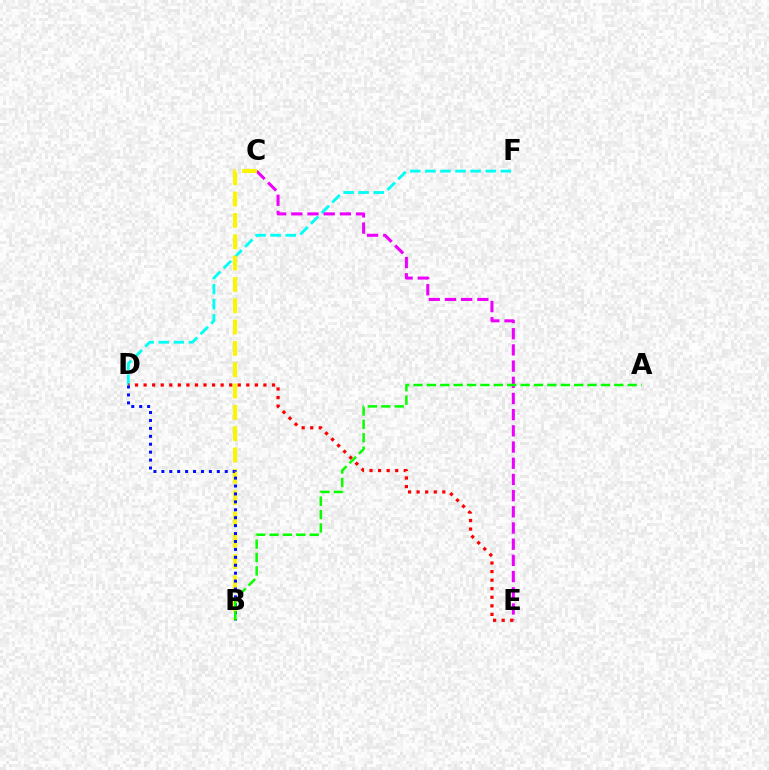{('D', 'F'): [{'color': '#00fff6', 'line_style': 'dashed', 'thickness': 2.05}], ('C', 'E'): [{'color': '#ee00ff', 'line_style': 'dashed', 'thickness': 2.2}], ('B', 'C'): [{'color': '#fcf500', 'line_style': 'dashed', 'thickness': 2.9}], ('D', 'E'): [{'color': '#ff0000', 'line_style': 'dotted', 'thickness': 2.33}], ('B', 'D'): [{'color': '#0010ff', 'line_style': 'dotted', 'thickness': 2.15}], ('A', 'B'): [{'color': '#08ff00', 'line_style': 'dashed', 'thickness': 1.82}]}